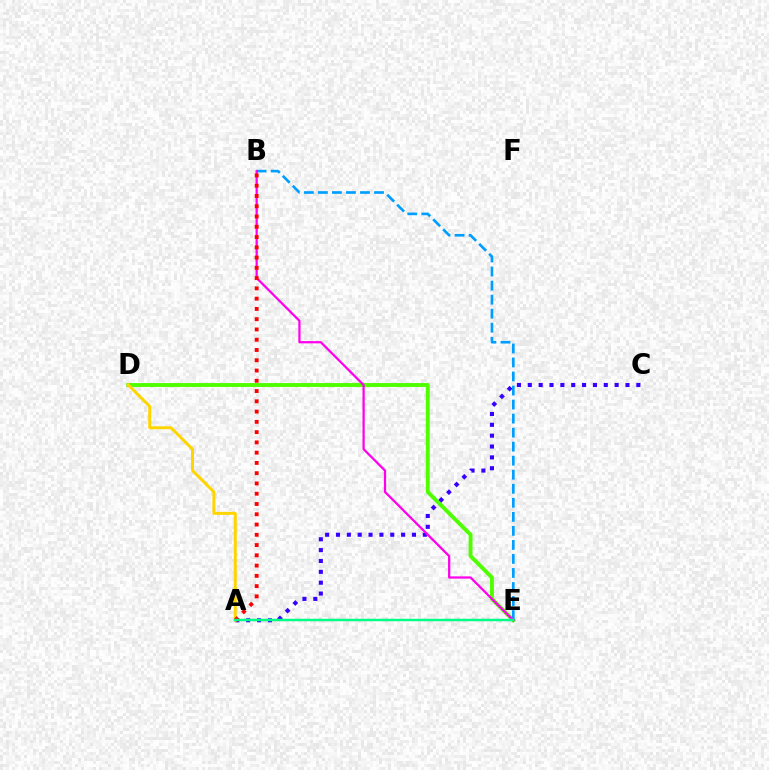{('D', 'E'): [{'color': '#4fff00', 'line_style': 'solid', 'thickness': 2.8}], ('A', 'C'): [{'color': '#3700ff', 'line_style': 'dotted', 'thickness': 2.95}], ('B', 'E'): [{'color': '#009eff', 'line_style': 'dashed', 'thickness': 1.91}, {'color': '#ff00ed', 'line_style': 'solid', 'thickness': 1.62}], ('A', 'D'): [{'color': '#ffd500', 'line_style': 'solid', 'thickness': 2.14}], ('A', 'B'): [{'color': '#ff0000', 'line_style': 'dotted', 'thickness': 2.79}], ('A', 'E'): [{'color': '#00ff86', 'line_style': 'solid', 'thickness': 1.8}]}